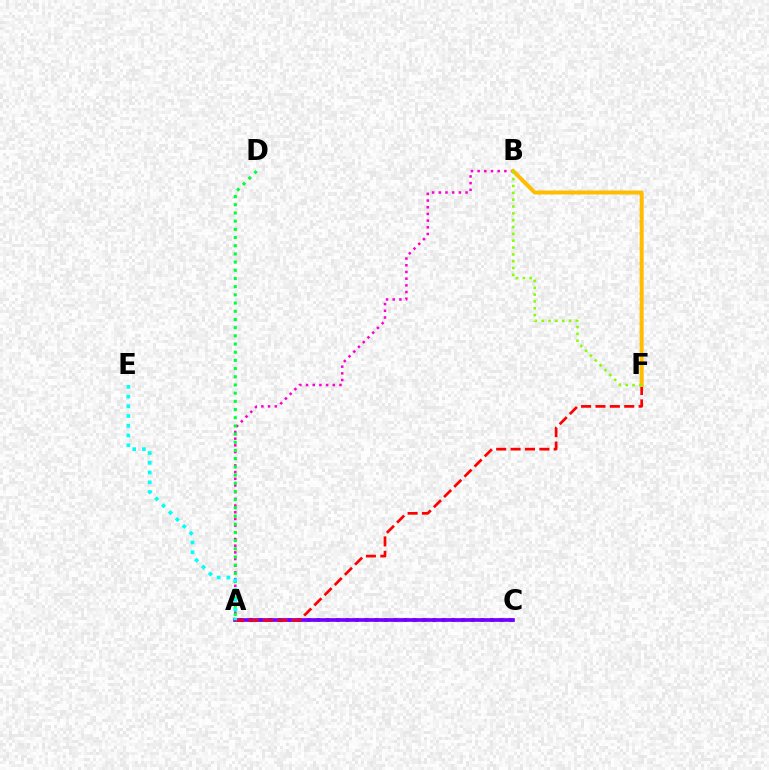{('A', 'C'): [{'color': '#004bff', 'line_style': 'dotted', 'thickness': 2.62}, {'color': '#7200ff', 'line_style': 'solid', 'thickness': 2.66}], ('A', 'B'): [{'color': '#ff00cf', 'line_style': 'dotted', 'thickness': 1.82}], ('A', 'F'): [{'color': '#ff0000', 'line_style': 'dashed', 'thickness': 1.96}], ('A', 'D'): [{'color': '#00ff39', 'line_style': 'dotted', 'thickness': 2.23}], ('A', 'E'): [{'color': '#00fff6', 'line_style': 'dotted', 'thickness': 2.65}], ('B', 'F'): [{'color': '#ffbd00', 'line_style': 'solid', 'thickness': 2.86}, {'color': '#84ff00', 'line_style': 'dotted', 'thickness': 1.86}]}